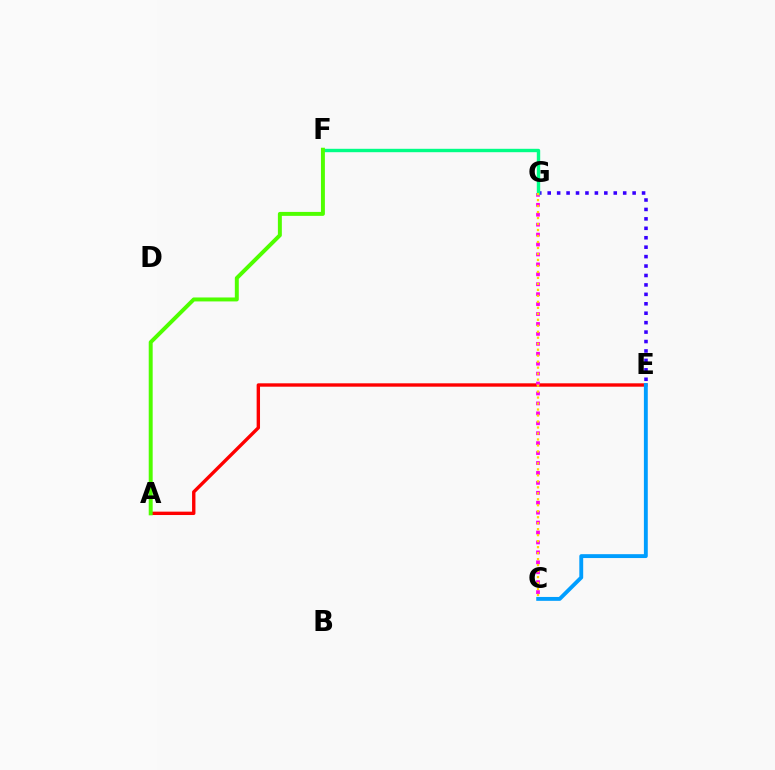{('A', 'E'): [{'color': '#ff0000', 'line_style': 'solid', 'thickness': 2.43}], ('C', 'G'): [{'color': '#ff00ed', 'line_style': 'dotted', 'thickness': 2.7}, {'color': '#ffd500', 'line_style': 'dotted', 'thickness': 1.63}], ('E', 'G'): [{'color': '#3700ff', 'line_style': 'dotted', 'thickness': 2.56}], ('C', 'E'): [{'color': '#009eff', 'line_style': 'solid', 'thickness': 2.79}], ('F', 'G'): [{'color': '#00ff86', 'line_style': 'solid', 'thickness': 2.45}], ('A', 'F'): [{'color': '#4fff00', 'line_style': 'solid', 'thickness': 2.85}]}